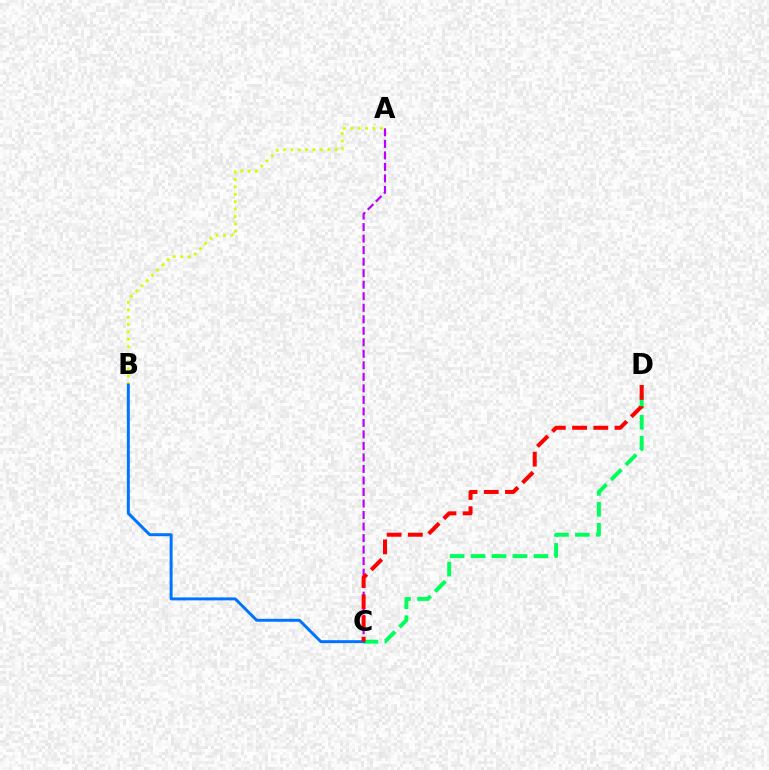{('C', 'D'): [{'color': '#00ff5c', 'line_style': 'dashed', 'thickness': 2.85}, {'color': '#ff0000', 'line_style': 'dashed', 'thickness': 2.88}], ('A', 'B'): [{'color': '#d1ff00', 'line_style': 'dotted', 'thickness': 2.01}], ('A', 'C'): [{'color': '#b900ff', 'line_style': 'dashed', 'thickness': 1.56}], ('B', 'C'): [{'color': '#0074ff', 'line_style': 'solid', 'thickness': 2.13}]}